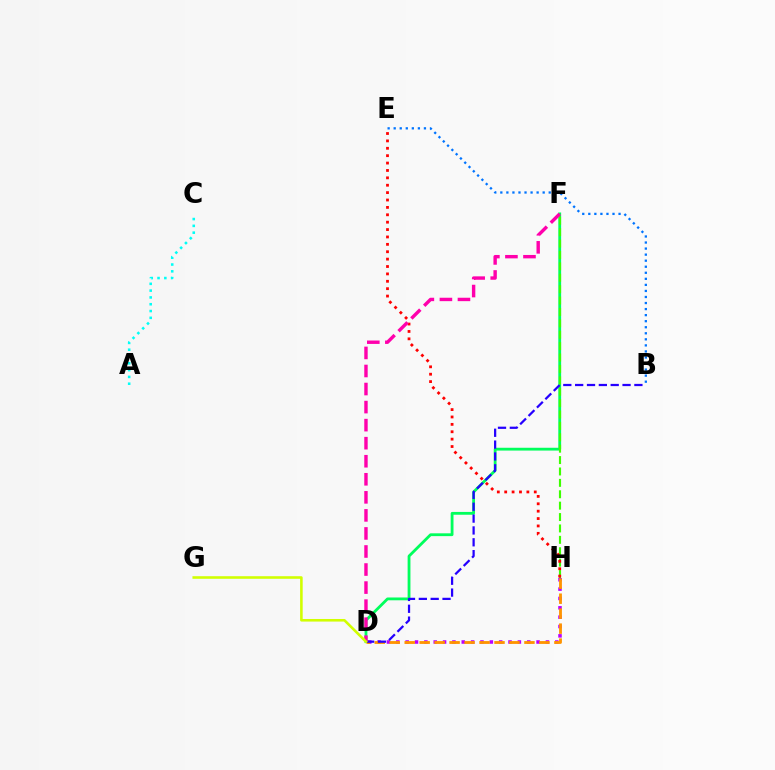{('D', 'F'): [{'color': '#00ff5c', 'line_style': 'solid', 'thickness': 2.02}, {'color': '#ff00ac', 'line_style': 'dashed', 'thickness': 2.45}], ('D', 'H'): [{'color': '#b900ff', 'line_style': 'dotted', 'thickness': 2.54}, {'color': '#ff9400', 'line_style': 'dashed', 'thickness': 2.03}], ('B', 'E'): [{'color': '#0074ff', 'line_style': 'dotted', 'thickness': 1.64}], ('A', 'C'): [{'color': '#00fff6', 'line_style': 'dotted', 'thickness': 1.85}], ('F', 'H'): [{'color': '#3dff00', 'line_style': 'dashed', 'thickness': 1.55}], ('B', 'D'): [{'color': '#2500ff', 'line_style': 'dashed', 'thickness': 1.61}], ('E', 'H'): [{'color': '#ff0000', 'line_style': 'dotted', 'thickness': 2.01}], ('D', 'G'): [{'color': '#d1ff00', 'line_style': 'solid', 'thickness': 1.86}]}